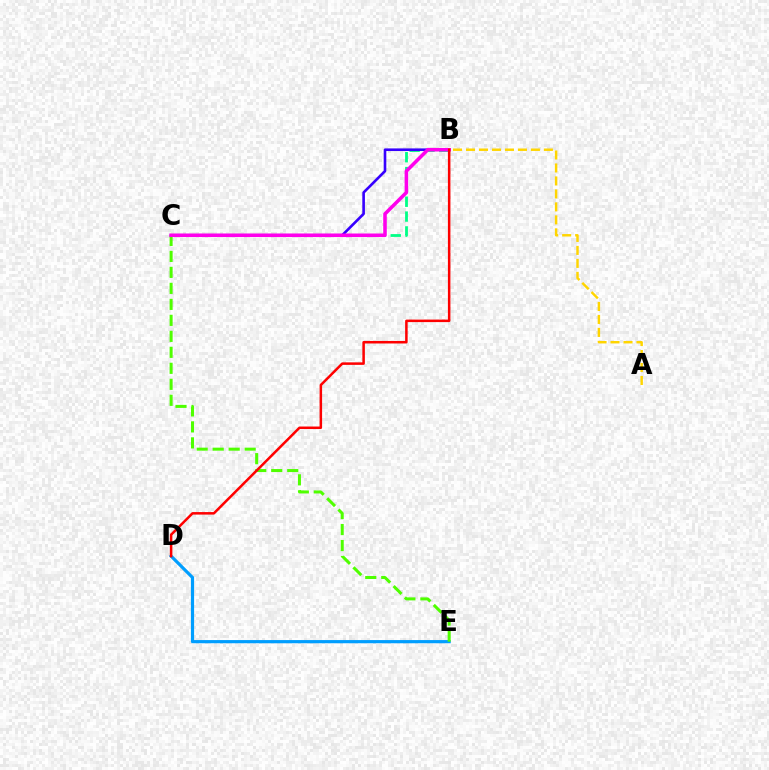{('B', 'C'): [{'color': '#00ff86', 'line_style': 'dashed', 'thickness': 2.02}, {'color': '#3700ff', 'line_style': 'solid', 'thickness': 1.89}, {'color': '#ff00ed', 'line_style': 'solid', 'thickness': 2.55}], ('D', 'E'): [{'color': '#009eff', 'line_style': 'solid', 'thickness': 2.29}], ('C', 'E'): [{'color': '#4fff00', 'line_style': 'dashed', 'thickness': 2.17}], ('A', 'B'): [{'color': '#ffd500', 'line_style': 'dashed', 'thickness': 1.76}], ('B', 'D'): [{'color': '#ff0000', 'line_style': 'solid', 'thickness': 1.81}]}